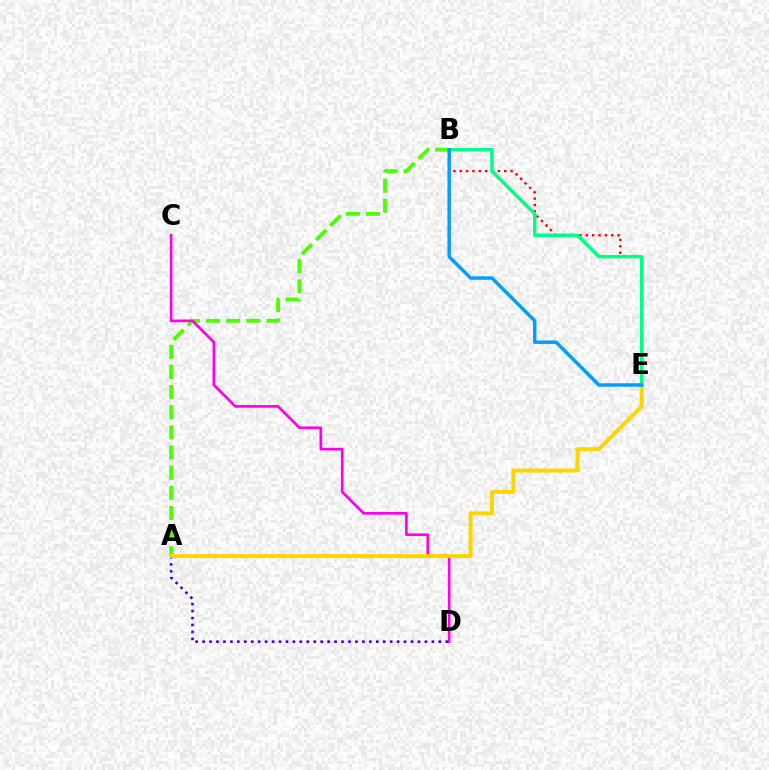{('A', 'B'): [{'color': '#4fff00', 'line_style': 'dashed', 'thickness': 2.74}], ('B', 'E'): [{'color': '#ff0000', 'line_style': 'dotted', 'thickness': 1.73}, {'color': '#00ff86', 'line_style': 'solid', 'thickness': 2.48}, {'color': '#009eff', 'line_style': 'solid', 'thickness': 2.48}], ('C', 'D'): [{'color': '#ff00ed', 'line_style': 'solid', 'thickness': 1.93}], ('A', 'D'): [{'color': '#3700ff', 'line_style': 'dotted', 'thickness': 1.89}], ('A', 'E'): [{'color': '#ffd500', 'line_style': 'solid', 'thickness': 2.88}]}